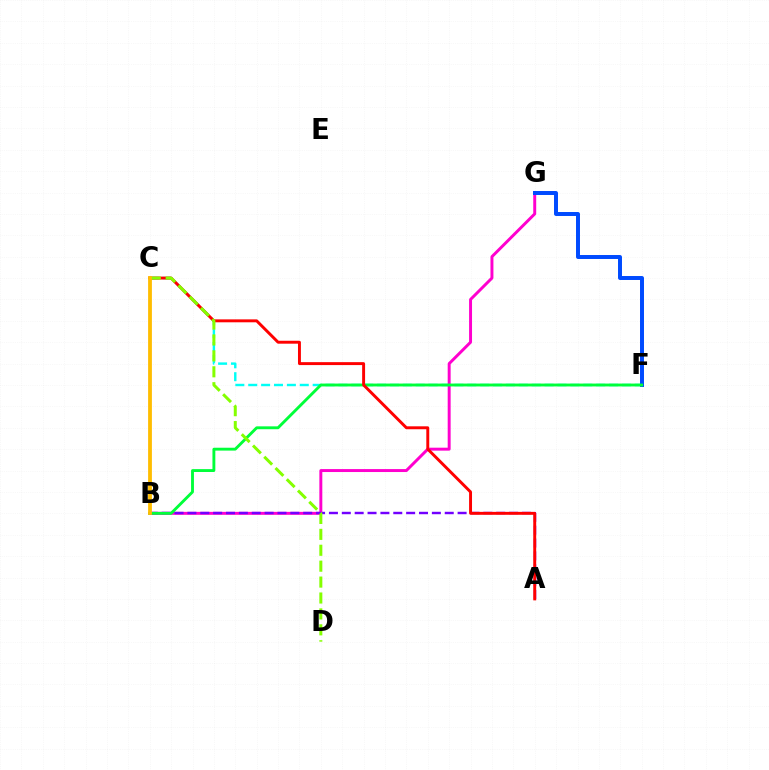{('C', 'F'): [{'color': '#00fff6', 'line_style': 'dashed', 'thickness': 1.75}], ('B', 'G'): [{'color': '#ff00cf', 'line_style': 'solid', 'thickness': 2.13}], ('F', 'G'): [{'color': '#004bff', 'line_style': 'solid', 'thickness': 2.86}], ('A', 'B'): [{'color': '#7200ff', 'line_style': 'dashed', 'thickness': 1.75}], ('B', 'F'): [{'color': '#00ff39', 'line_style': 'solid', 'thickness': 2.07}], ('A', 'C'): [{'color': '#ff0000', 'line_style': 'solid', 'thickness': 2.11}], ('C', 'D'): [{'color': '#84ff00', 'line_style': 'dashed', 'thickness': 2.16}], ('B', 'C'): [{'color': '#ffbd00', 'line_style': 'solid', 'thickness': 2.73}]}